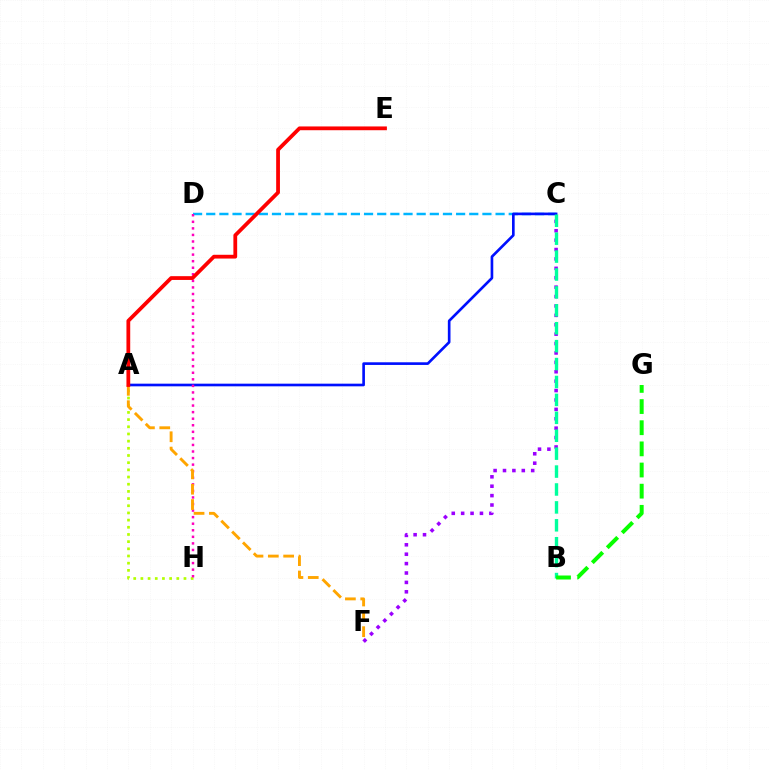{('C', 'D'): [{'color': '#00b5ff', 'line_style': 'dashed', 'thickness': 1.79}], ('A', 'C'): [{'color': '#0010ff', 'line_style': 'solid', 'thickness': 1.91}], ('C', 'F'): [{'color': '#9b00ff', 'line_style': 'dotted', 'thickness': 2.55}], ('A', 'H'): [{'color': '#b3ff00', 'line_style': 'dotted', 'thickness': 1.95}], ('D', 'H'): [{'color': '#ff00bd', 'line_style': 'dotted', 'thickness': 1.78}], ('B', 'C'): [{'color': '#00ff9d', 'line_style': 'dashed', 'thickness': 2.43}], ('A', 'F'): [{'color': '#ffa500', 'line_style': 'dashed', 'thickness': 2.08}], ('A', 'E'): [{'color': '#ff0000', 'line_style': 'solid', 'thickness': 2.72}], ('B', 'G'): [{'color': '#08ff00', 'line_style': 'dashed', 'thickness': 2.87}]}